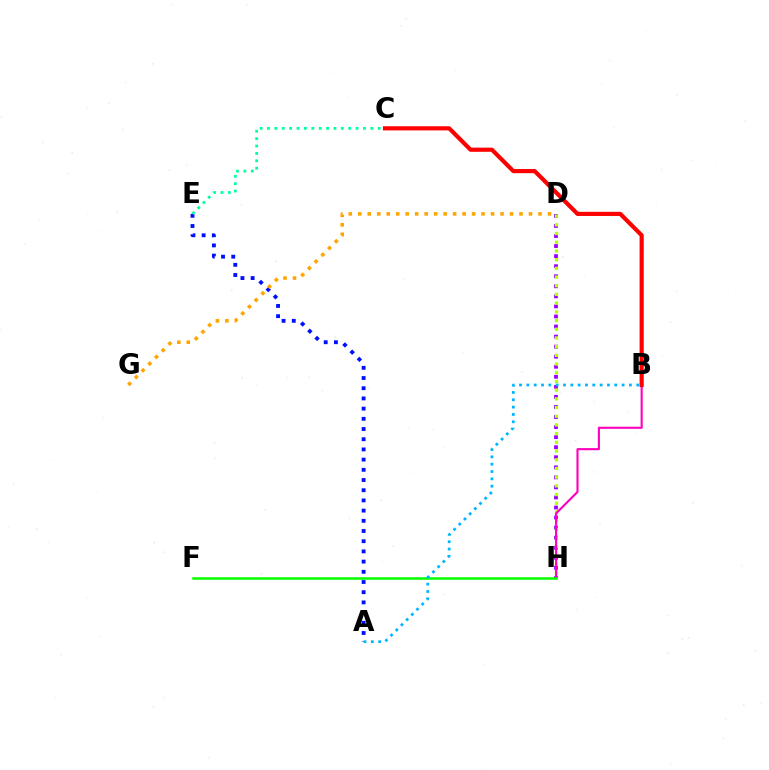{('D', 'H'): [{'color': '#9b00ff', 'line_style': 'dotted', 'thickness': 2.73}, {'color': '#b3ff00', 'line_style': 'dotted', 'thickness': 2.36}], ('A', 'E'): [{'color': '#0010ff', 'line_style': 'dotted', 'thickness': 2.77}], ('B', 'H'): [{'color': '#ff00bd', 'line_style': 'solid', 'thickness': 1.52}], ('F', 'H'): [{'color': '#08ff00', 'line_style': 'solid', 'thickness': 1.83}], ('D', 'G'): [{'color': '#ffa500', 'line_style': 'dotted', 'thickness': 2.58}], ('C', 'E'): [{'color': '#00ff9d', 'line_style': 'dotted', 'thickness': 2.01}], ('B', 'C'): [{'color': '#ff0000', 'line_style': 'solid', 'thickness': 3.0}], ('A', 'B'): [{'color': '#00b5ff', 'line_style': 'dotted', 'thickness': 1.99}]}